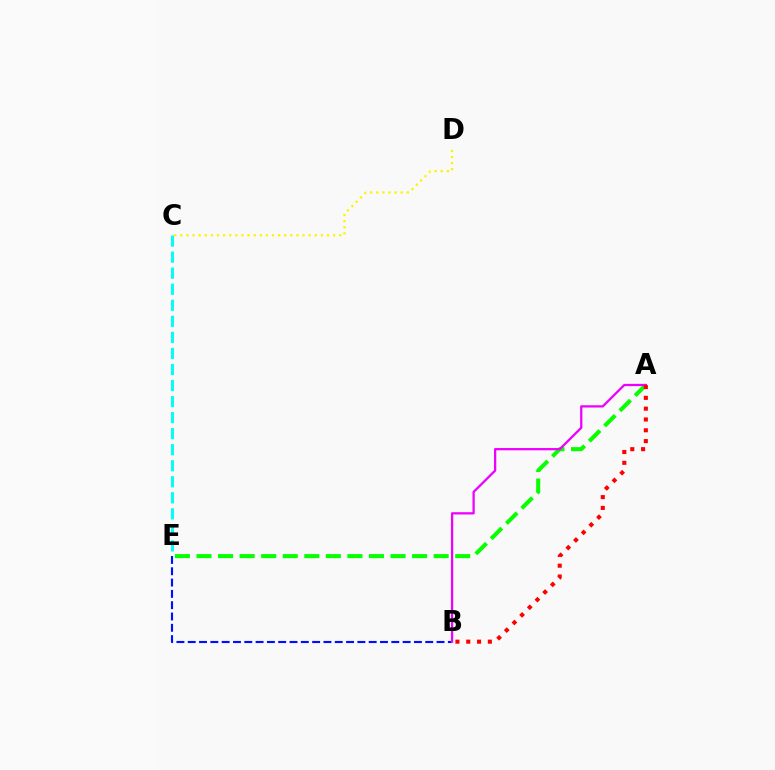{('C', 'E'): [{'color': '#00fff6', 'line_style': 'dashed', 'thickness': 2.18}], ('B', 'E'): [{'color': '#0010ff', 'line_style': 'dashed', 'thickness': 1.54}], ('A', 'E'): [{'color': '#08ff00', 'line_style': 'dashed', 'thickness': 2.93}], ('A', 'B'): [{'color': '#ee00ff', 'line_style': 'solid', 'thickness': 1.64}, {'color': '#ff0000', 'line_style': 'dotted', 'thickness': 2.94}], ('C', 'D'): [{'color': '#fcf500', 'line_style': 'dotted', 'thickness': 1.66}]}